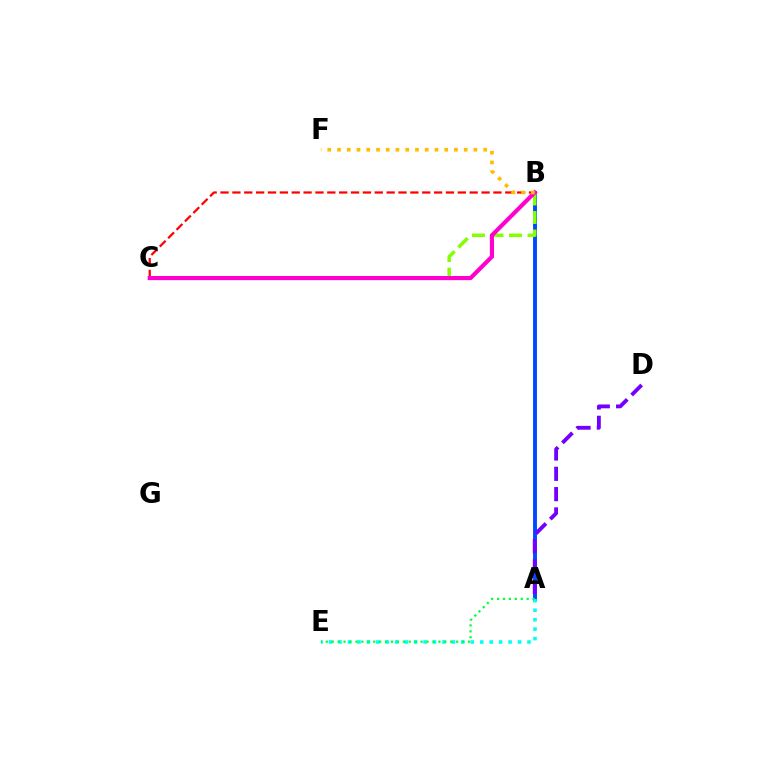{('A', 'B'): [{'color': '#004bff', 'line_style': 'solid', 'thickness': 2.81}], ('B', 'C'): [{'color': '#ff0000', 'line_style': 'dashed', 'thickness': 1.61}, {'color': '#84ff00', 'line_style': 'dashed', 'thickness': 2.52}, {'color': '#ff00cf', 'line_style': 'solid', 'thickness': 2.98}], ('A', 'D'): [{'color': '#7200ff', 'line_style': 'dashed', 'thickness': 2.76}], ('B', 'F'): [{'color': '#ffbd00', 'line_style': 'dotted', 'thickness': 2.65}], ('A', 'E'): [{'color': '#00fff6', 'line_style': 'dotted', 'thickness': 2.57}, {'color': '#00ff39', 'line_style': 'dotted', 'thickness': 1.61}]}